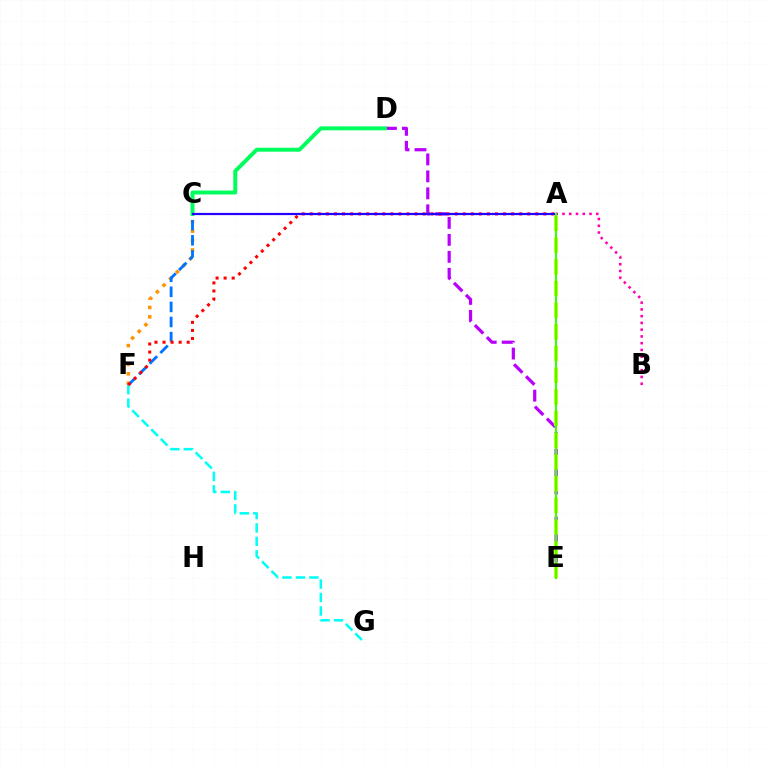{('C', 'F'): [{'color': '#ff9400', 'line_style': 'dotted', 'thickness': 2.56}, {'color': '#0074ff', 'line_style': 'dashed', 'thickness': 2.05}], ('D', 'E'): [{'color': '#b900ff', 'line_style': 'dashed', 'thickness': 2.31}], ('F', 'G'): [{'color': '#00fff6', 'line_style': 'dashed', 'thickness': 1.83}], ('C', 'D'): [{'color': '#00ff5c', 'line_style': 'solid', 'thickness': 2.84}], ('A', 'F'): [{'color': '#ff0000', 'line_style': 'dotted', 'thickness': 2.19}], ('A', 'E'): [{'color': '#d1ff00', 'line_style': 'dashed', 'thickness': 2.95}, {'color': '#3dff00', 'line_style': 'solid', 'thickness': 1.51}], ('A', 'B'): [{'color': '#ff00ac', 'line_style': 'dotted', 'thickness': 1.84}], ('A', 'C'): [{'color': '#2500ff', 'line_style': 'solid', 'thickness': 1.6}]}